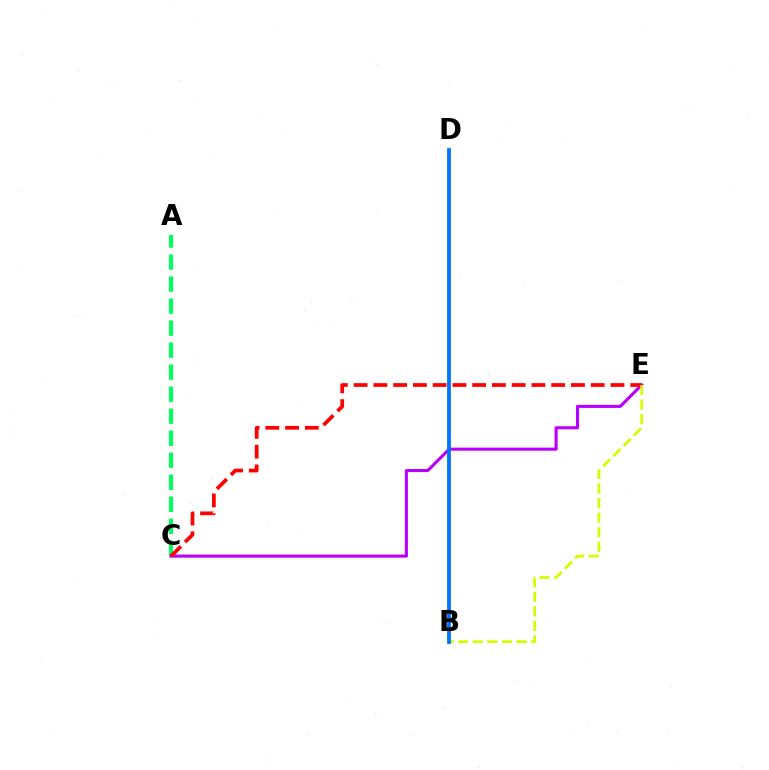{('A', 'C'): [{'color': '#00ff5c', 'line_style': 'dashed', 'thickness': 2.99}], ('C', 'E'): [{'color': '#b900ff', 'line_style': 'solid', 'thickness': 2.22}, {'color': '#ff0000', 'line_style': 'dashed', 'thickness': 2.68}], ('B', 'E'): [{'color': '#d1ff00', 'line_style': 'dashed', 'thickness': 1.97}], ('B', 'D'): [{'color': '#0074ff', 'line_style': 'solid', 'thickness': 2.74}]}